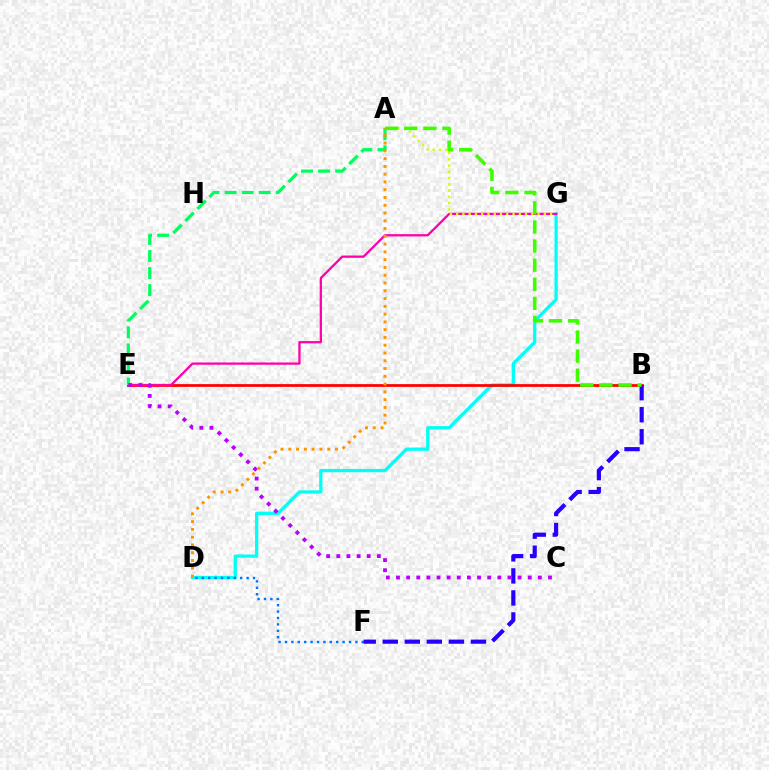{('D', 'G'): [{'color': '#00fff6', 'line_style': 'solid', 'thickness': 2.35}], ('D', 'F'): [{'color': '#0074ff', 'line_style': 'dotted', 'thickness': 1.74}], ('B', 'E'): [{'color': '#ff0000', 'line_style': 'solid', 'thickness': 1.99}], ('E', 'G'): [{'color': '#ff00ac', 'line_style': 'solid', 'thickness': 1.64}], ('A', 'G'): [{'color': '#d1ff00', 'line_style': 'dotted', 'thickness': 1.7}], ('A', 'E'): [{'color': '#00ff5c', 'line_style': 'dashed', 'thickness': 2.32}], ('B', 'F'): [{'color': '#2500ff', 'line_style': 'dashed', 'thickness': 2.99}], ('A', 'B'): [{'color': '#3dff00', 'line_style': 'dashed', 'thickness': 2.59}], ('C', 'E'): [{'color': '#b900ff', 'line_style': 'dotted', 'thickness': 2.75}], ('A', 'D'): [{'color': '#ff9400', 'line_style': 'dotted', 'thickness': 2.11}]}